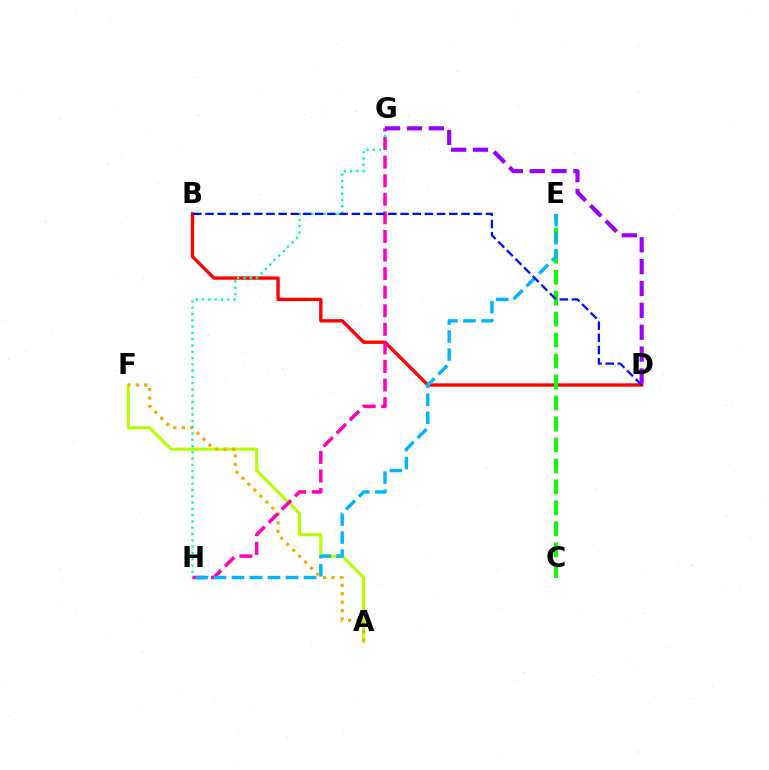{('A', 'F'): [{'color': '#b3ff00', 'line_style': 'solid', 'thickness': 2.19}, {'color': '#ffa500', 'line_style': 'dotted', 'thickness': 2.3}], ('B', 'D'): [{'color': '#ff0000', 'line_style': 'solid', 'thickness': 2.41}, {'color': '#0010ff', 'line_style': 'dashed', 'thickness': 1.66}], ('G', 'H'): [{'color': '#00ff9d', 'line_style': 'dotted', 'thickness': 1.71}, {'color': '#ff00bd', 'line_style': 'dashed', 'thickness': 2.52}], ('C', 'E'): [{'color': '#08ff00', 'line_style': 'dashed', 'thickness': 2.85}], ('E', 'H'): [{'color': '#00b5ff', 'line_style': 'dashed', 'thickness': 2.45}], ('D', 'G'): [{'color': '#9b00ff', 'line_style': 'dashed', 'thickness': 2.97}]}